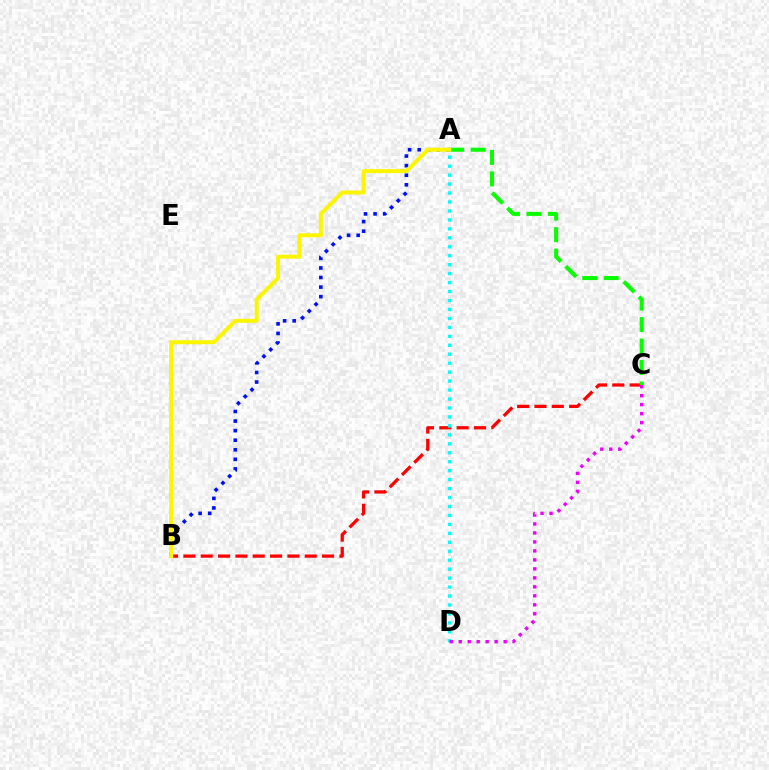{('B', 'C'): [{'color': '#ff0000', 'line_style': 'dashed', 'thickness': 2.35}], ('A', 'D'): [{'color': '#00fff6', 'line_style': 'dotted', 'thickness': 2.43}], ('A', 'B'): [{'color': '#0010ff', 'line_style': 'dotted', 'thickness': 2.6}, {'color': '#fcf500', 'line_style': 'solid', 'thickness': 2.87}], ('C', 'D'): [{'color': '#ee00ff', 'line_style': 'dotted', 'thickness': 2.44}], ('A', 'C'): [{'color': '#08ff00', 'line_style': 'dashed', 'thickness': 2.92}]}